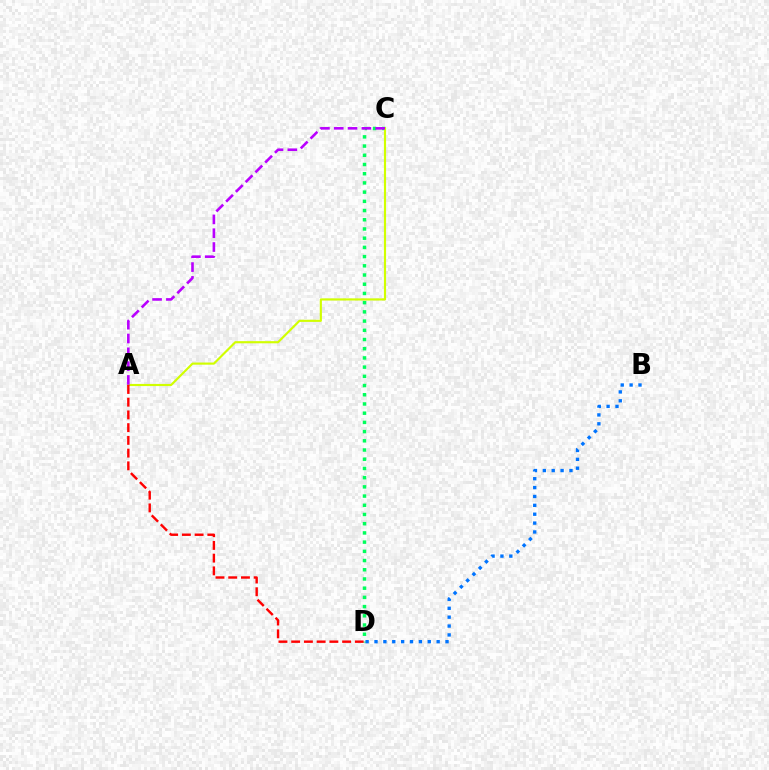{('C', 'D'): [{'color': '#00ff5c', 'line_style': 'dotted', 'thickness': 2.5}], ('B', 'D'): [{'color': '#0074ff', 'line_style': 'dotted', 'thickness': 2.41}], ('A', 'C'): [{'color': '#d1ff00', 'line_style': 'solid', 'thickness': 1.55}, {'color': '#b900ff', 'line_style': 'dashed', 'thickness': 1.88}], ('A', 'D'): [{'color': '#ff0000', 'line_style': 'dashed', 'thickness': 1.73}]}